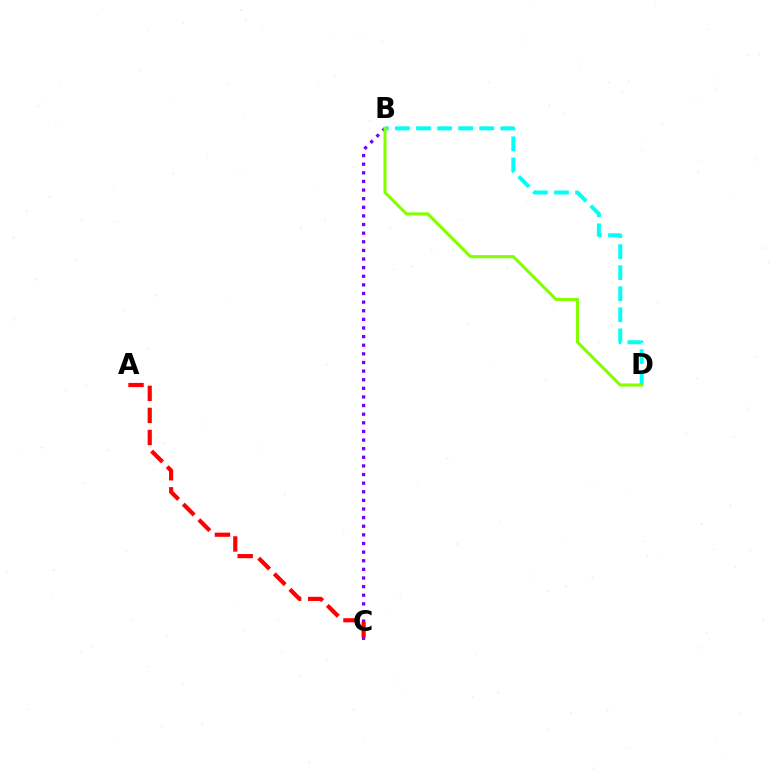{('B', 'C'): [{'color': '#7200ff', 'line_style': 'dotted', 'thickness': 2.34}], ('A', 'C'): [{'color': '#ff0000', 'line_style': 'dashed', 'thickness': 3.0}], ('B', 'D'): [{'color': '#00fff6', 'line_style': 'dashed', 'thickness': 2.86}, {'color': '#84ff00', 'line_style': 'solid', 'thickness': 2.22}]}